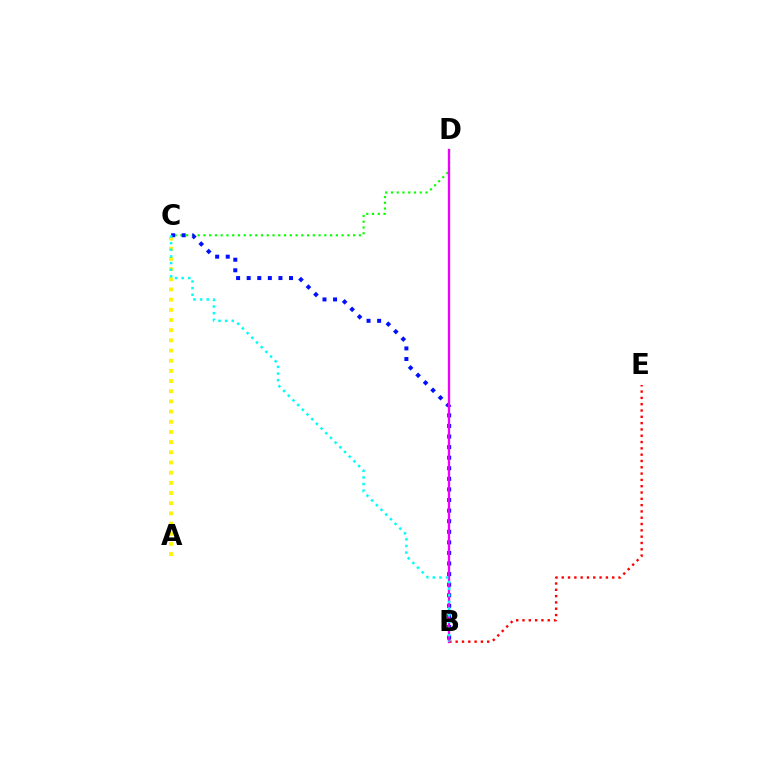{('A', 'C'): [{'color': '#fcf500', 'line_style': 'dotted', 'thickness': 2.77}], ('C', 'D'): [{'color': '#08ff00', 'line_style': 'dotted', 'thickness': 1.56}], ('B', 'E'): [{'color': '#ff0000', 'line_style': 'dotted', 'thickness': 1.71}], ('B', 'C'): [{'color': '#0010ff', 'line_style': 'dotted', 'thickness': 2.88}, {'color': '#00fff6', 'line_style': 'dotted', 'thickness': 1.8}], ('B', 'D'): [{'color': '#ee00ff', 'line_style': 'solid', 'thickness': 1.67}]}